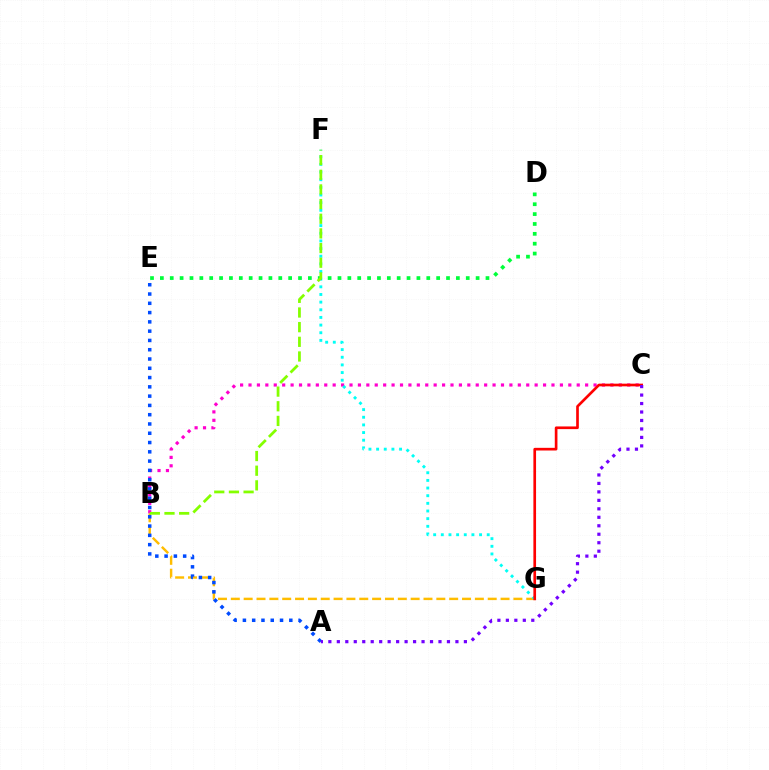{('B', 'G'): [{'color': '#ffbd00', 'line_style': 'dashed', 'thickness': 1.74}], ('B', 'C'): [{'color': '#ff00cf', 'line_style': 'dotted', 'thickness': 2.29}], ('A', 'E'): [{'color': '#004bff', 'line_style': 'dotted', 'thickness': 2.52}], ('F', 'G'): [{'color': '#00fff6', 'line_style': 'dotted', 'thickness': 2.08}], ('C', 'G'): [{'color': '#ff0000', 'line_style': 'solid', 'thickness': 1.92}], ('D', 'E'): [{'color': '#00ff39', 'line_style': 'dotted', 'thickness': 2.68}], ('A', 'C'): [{'color': '#7200ff', 'line_style': 'dotted', 'thickness': 2.3}], ('B', 'F'): [{'color': '#84ff00', 'line_style': 'dashed', 'thickness': 1.99}]}